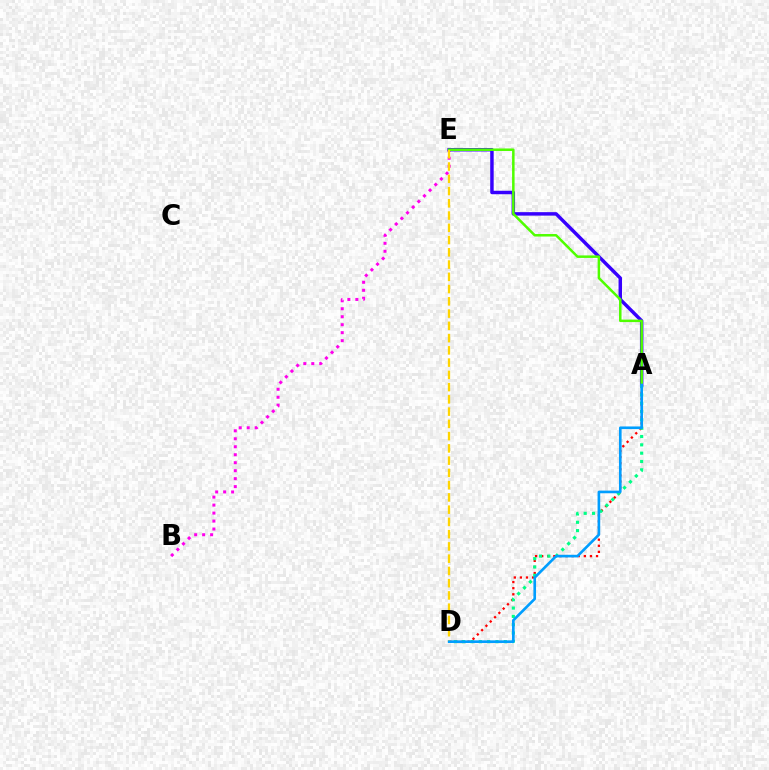{('B', 'E'): [{'color': '#ff00ed', 'line_style': 'dotted', 'thickness': 2.17}], ('A', 'E'): [{'color': '#3700ff', 'line_style': 'solid', 'thickness': 2.49}, {'color': '#4fff00', 'line_style': 'solid', 'thickness': 1.8}], ('A', 'D'): [{'color': '#ff0000', 'line_style': 'dotted', 'thickness': 1.66}, {'color': '#00ff86', 'line_style': 'dotted', 'thickness': 2.26}, {'color': '#009eff', 'line_style': 'solid', 'thickness': 1.9}], ('D', 'E'): [{'color': '#ffd500', 'line_style': 'dashed', 'thickness': 1.66}]}